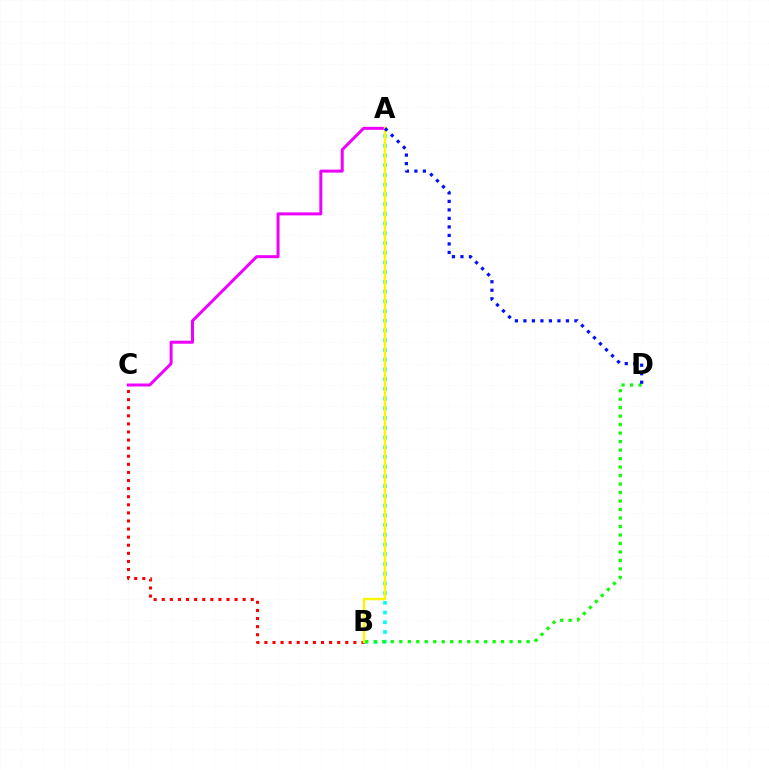{('A', 'B'): [{'color': '#00fff6', 'line_style': 'dotted', 'thickness': 2.64}, {'color': '#fcf500', 'line_style': 'solid', 'thickness': 1.76}], ('B', 'C'): [{'color': '#ff0000', 'line_style': 'dotted', 'thickness': 2.2}], ('B', 'D'): [{'color': '#08ff00', 'line_style': 'dotted', 'thickness': 2.31}], ('A', 'C'): [{'color': '#ee00ff', 'line_style': 'solid', 'thickness': 2.15}], ('A', 'D'): [{'color': '#0010ff', 'line_style': 'dotted', 'thickness': 2.31}]}